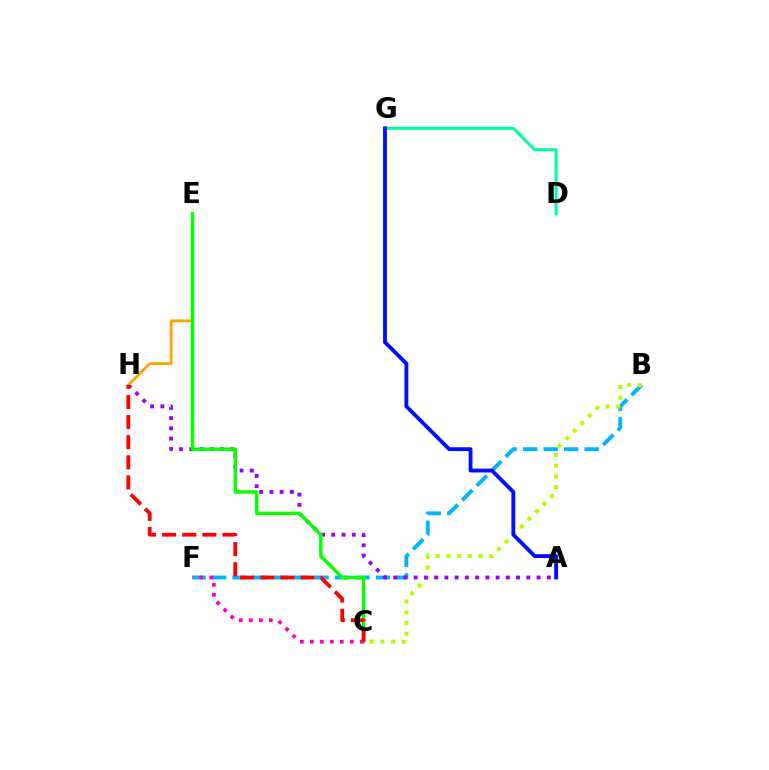{('B', 'F'): [{'color': '#00b5ff', 'line_style': 'dashed', 'thickness': 2.78}], ('B', 'C'): [{'color': '#b3ff00', 'line_style': 'dotted', 'thickness': 2.91}], ('A', 'H'): [{'color': '#9b00ff', 'line_style': 'dotted', 'thickness': 2.78}], ('E', 'H'): [{'color': '#ffa500', 'line_style': 'solid', 'thickness': 2.01}], ('C', 'E'): [{'color': '#08ff00', 'line_style': 'solid', 'thickness': 2.44}], ('D', 'G'): [{'color': '#00ff9d', 'line_style': 'solid', 'thickness': 2.2}], ('A', 'G'): [{'color': '#0010ff', 'line_style': 'solid', 'thickness': 2.78}], ('C', 'F'): [{'color': '#ff00bd', 'line_style': 'dotted', 'thickness': 2.71}], ('C', 'H'): [{'color': '#ff0000', 'line_style': 'dashed', 'thickness': 2.74}]}